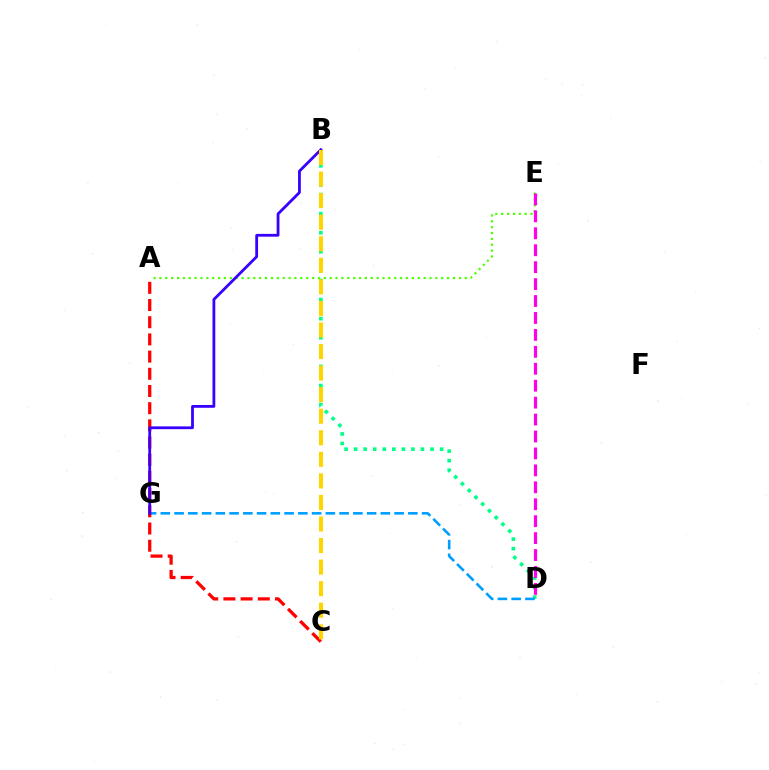{('B', 'D'): [{'color': '#00ff86', 'line_style': 'dotted', 'thickness': 2.59}], ('D', 'G'): [{'color': '#009eff', 'line_style': 'dashed', 'thickness': 1.87}], ('A', 'C'): [{'color': '#ff0000', 'line_style': 'dashed', 'thickness': 2.34}], ('A', 'E'): [{'color': '#4fff00', 'line_style': 'dotted', 'thickness': 1.6}], ('B', 'G'): [{'color': '#3700ff', 'line_style': 'solid', 'thickness': 2.01}], ('D', 'E'): [{'color': '#ff00ed', 'line_style': 'dashed', 'thickness': 2.3}], ('B', 'C'): [{'color': '#ffd500', 'line_style': 'dashed', 'thickness': 2.93}]}